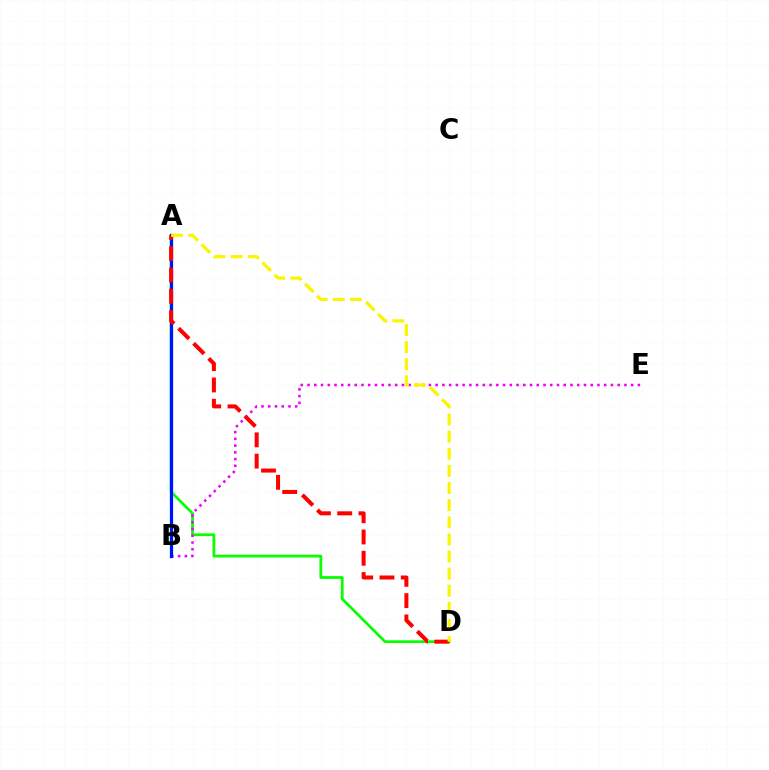{('A', 'D'): [{'color': '#08ff00', 'line_style': 'solid', 'thickness': 1.99}, {'color': '#ff0000', 'line_style': 'dashed', 'thickness': 2.89}, {'color': '#fcf500', 'line_style': 'dashed', 'thickness': 2.33}], ('A', 'B'): [{'color': '#00fff6', 'line_style': 'solid', 'thickness': 2.42}, {'color': '#0010ff', 'line_style': 'solid', 'thickness': 2.25}], ('B', 'E'): [{'color': '#ee00ff', 'line_style': 'dotted', 'thickness': 1.83}]}